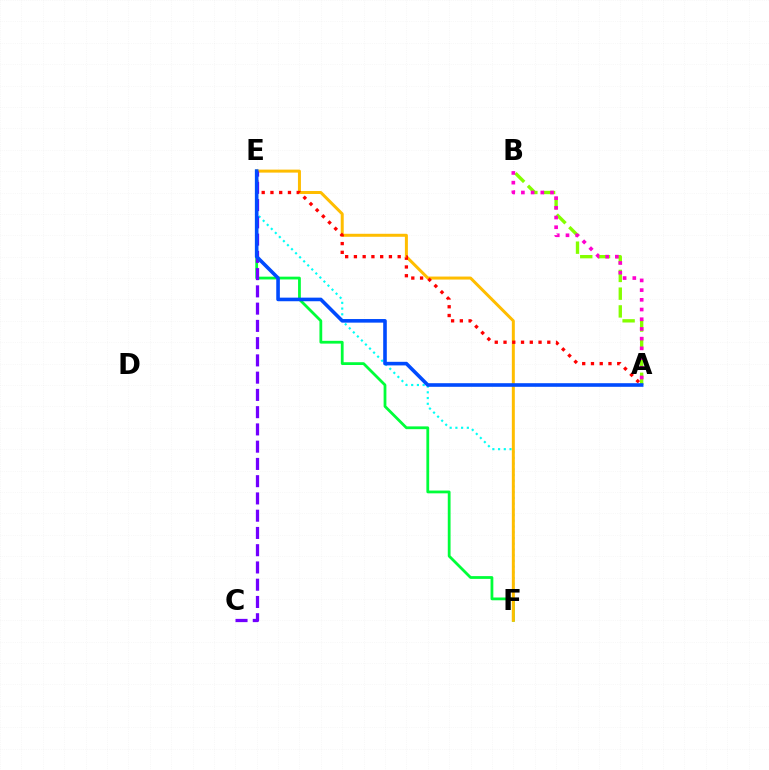{('E', 'F'): [{'color': '#00ff39', 'line_style': 'solid', 'thickness': 2.0}, {'color': '#00fff6', 'line_style': 'dotted', 'thickness': 1.56}, {'color': '#ffbd00', 'line_style': 'solid', 'thickness': 2.16}], ('A', 'B'): [{'color': '#84ff00', 'line_style': 'dashed', 'thickness': 2.41}, {'color': '#ff00cf', 'line_style': 'dotted', 'thickness': 2.64}], ('A', 'E'): [{'color': '#ff0000', 'line_style': 'dotted', 'thickness': 2.38}, {'color': '#004bff', 'line_style': 'solid', 'thickness': 2.59}], ('C', 'E'): [{'color': '#7200ff', 'line_style': 'dashed', 'thickness': 2.34}]}